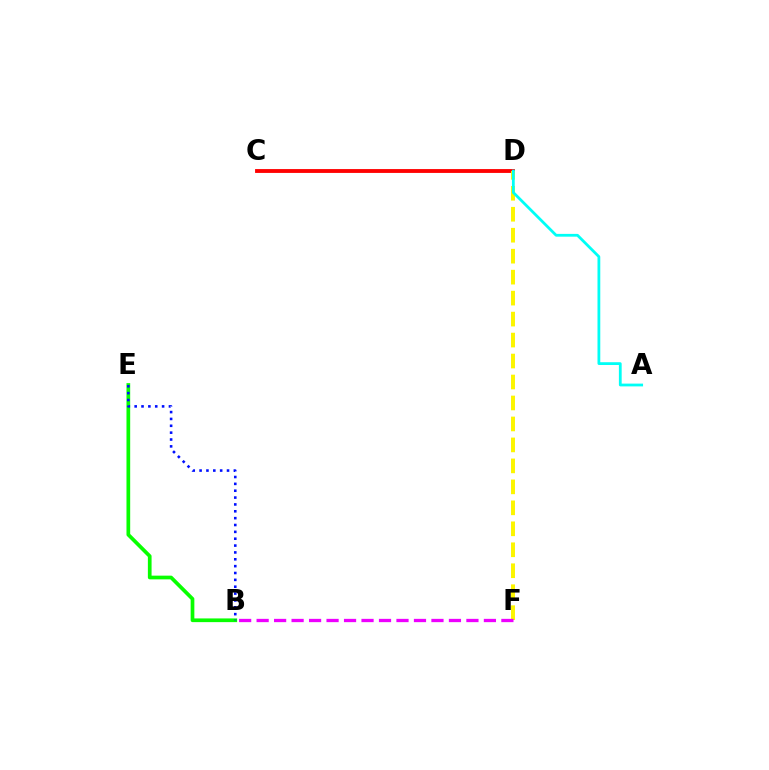{('C', 'D'): [{'color': '#ff0000', 'line_style': 'solid', 'thickness': 2.76}], ('B', 'E'): [{'color': '#08ff00', 'line_style': 'solid', 'thickness': 2.67}, {'color': '#0010ff', 'line_style': 'dotted', 'thickness': 1.86}], ('D', 'F'): [{'color': '#fcf500', 'line_style': 'dashed', 'thickness': 2.85}], ('A', 'D'): [{'color': '#00fff6', 'line_style': 'solid', 'thickness': 2.0}], ('B', 'F'): [{'color': '#ee00ff', 'line_style': 'dashed', 'thickness': 2.38}]}